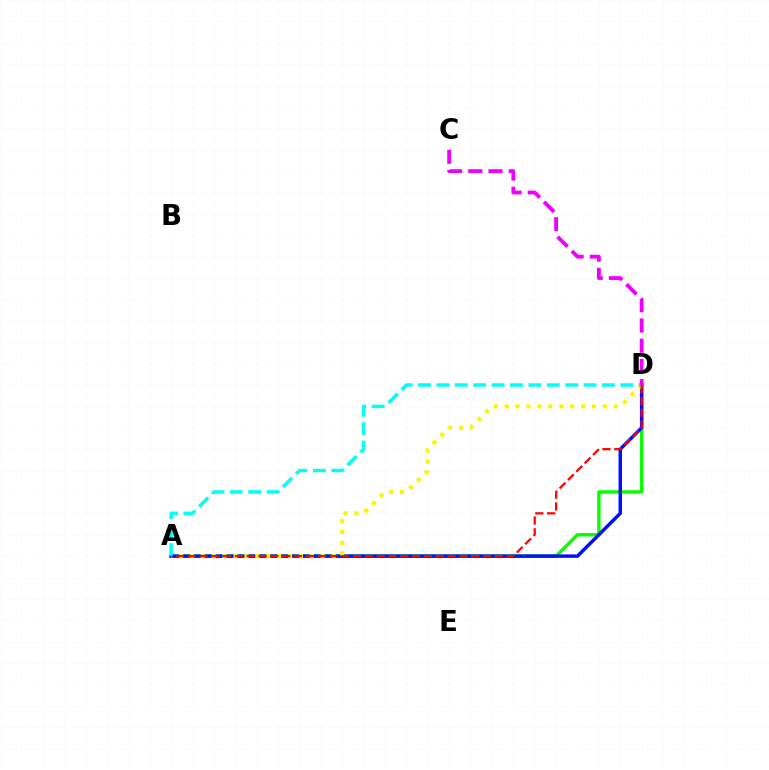{('A', 'D'): [{'color': '#08ff00', 'line_style': 'solid', 'thickness': 2.46}, {'color': '#0010ff', 'line_style': 'solid', 'thickness': 2.49}, {'color': '#fcf500', 'line_style': 'dotted', 'thickness': 2.96}, {'color': '#00fff6', 'line_style': 'dashed', 'thickness': 2.5}, {'color': '#ff0000', 'line_style': 'dashed', 'thickness': 1.6}], ('C', 'D'): [{'color': '#ee00ff', 'line_style': 'dashed', 'thickness': 2.75}]}